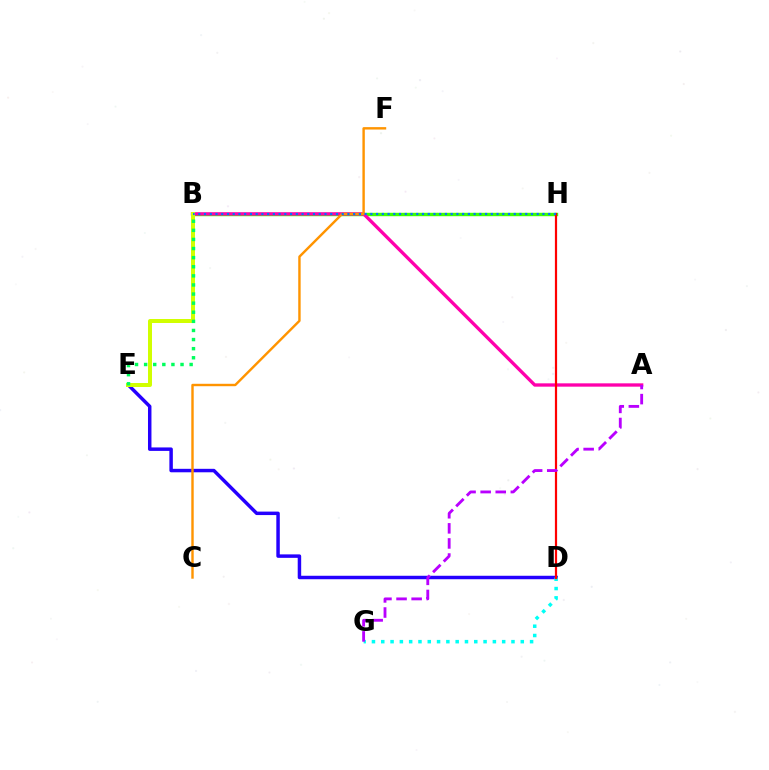{('D', 'E'): [{'color': '#2500ff', 'line_style': 'solid', 'thickness': 2.5}], ('B', 'H'): [{'color': '#3dff00', 'line_style': 'solid', 'thickness': 2.46}, {'color': '#0074ff', 'line_style': 'dotted', 'thickness': 1.56}], ('D', 'G'): [{'color': '#00fff6', 'line_style': 'dotted', 'thickness': 2.53}], ('A', 'B'): [{'color': '#ff00ac', 'line_style': 'solid', 'thickness': 2.4}], ('D', 'H'): [{'color': '#ff0000', 'line_style': 'solid', 'thickness': 1.59}], ('A', 'G'): [{'color': '#b900ff', 'line_style': 'dashed', 'thickness': 2.05}], ('B', 'E'): [{'color': '#d1ff00', 'line_style': 'solid', 'thickness': 2.87}, {'color': '#00ff5c', 'line_style': 'dotted', 'thickness': 2.47}], ('C', 'F'): [{'color': '#ff9400', 'line_style': 'solid', 'thickness': 1.74}]}